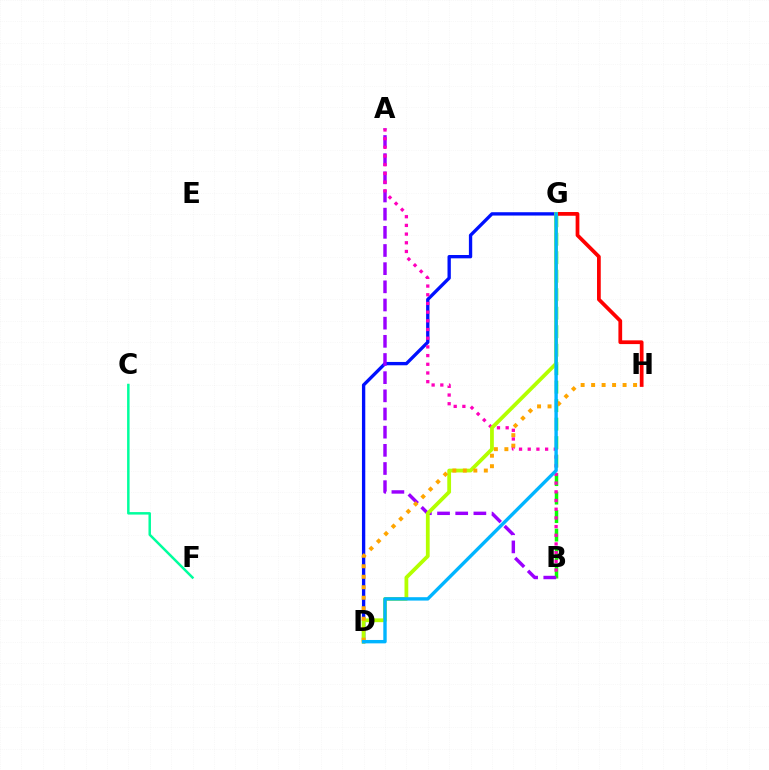{('B', 'G'): [{'color': '#08ff00', 'line_style': 'dashed', 'thickness': 2.51}], ('D', 'G'): [{'color': '#0010ff', 'line_style': 'solid', 'thickness': 2.4}, {'color': '#b3ff00', 'line_style': 'solid', 'thickness': 2.72}, {'color': '#00b5ff', 'line_style': 'solid', 'thickness': 2.44}], ('G', 'H'): [{'color': '#ff0000', 'line_style': 'solid', 'thickness': 2.69}], ('A', 'B'): [{'color': '#9b00ff', 'line_style': 'dashed', 'thickness': 2.47}, {'color': '#ff00bd', 'line_style': 'dotted', 'thickness': 2.36}], ('D', 'H'): [{'color': '#ffa500', 'line_style': 'dotted', 'thickness': 2.85}], ('C', 'F'): [{'color': '#00ff9d', 'line_style': 'solid', 'thickness': 1.79}]}